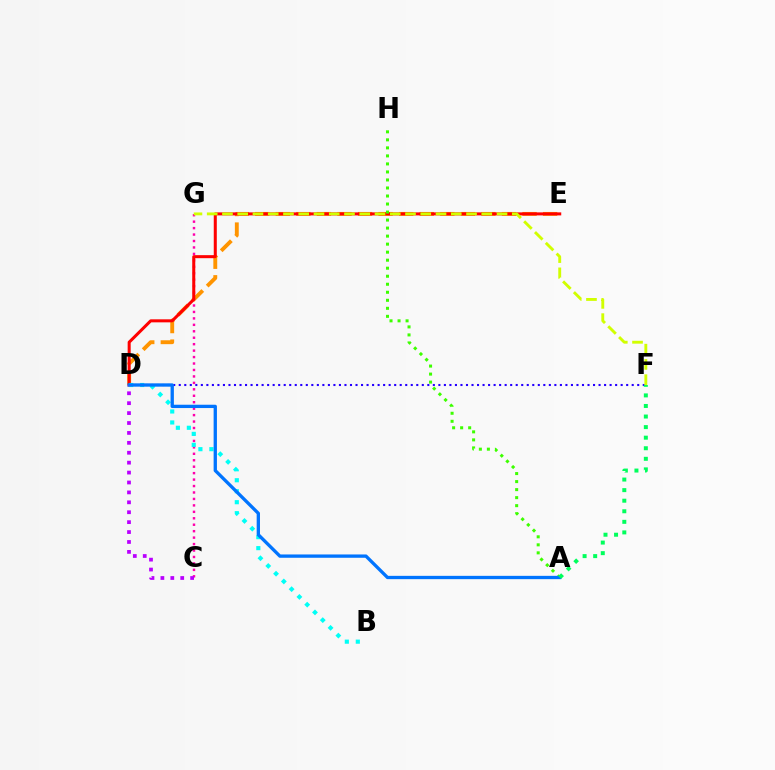{('D', 'E'): [{'color': '#ff9400', 'line_style': 'dashed', 'thickness': 2.79}, {'color': '#ff0000', 'line_style': 'solid', 'thickness': 2.18}], ('D', 'F'): [{'color': '#2500ff', 'line_style': 'dotted', 'thickness': 1.5}], ('C', 'G'): [{'color': '#ff00ac', 'line_style': 'dotted', 'thickness': 1.75}], ('A', 'H'): [{'color': '#3dff00', 'line_style': 'dotted', 'thickness': 2.18}], ('B', 'D'): [{'color': '#00fff6', 'line_style': 'dotted', 'thickness': 2.98}], ('F', 'G'): [{'color': '#d1ff00', 'line_style': 'dashed', 'thickness': 2.07}], ('A', 'D'): [{'color': '#0074ff', 'line_style': 'solid', 'thickness': 2.39}], ('A', 'F'): [{'color': '#00ff5c', 'line_style': 'dotted', 'thickness': 2.87}], ('C', 'D'): [{'color': '#b900ff', 'line_style': 'dotted', 'thickness': 2.69}]}